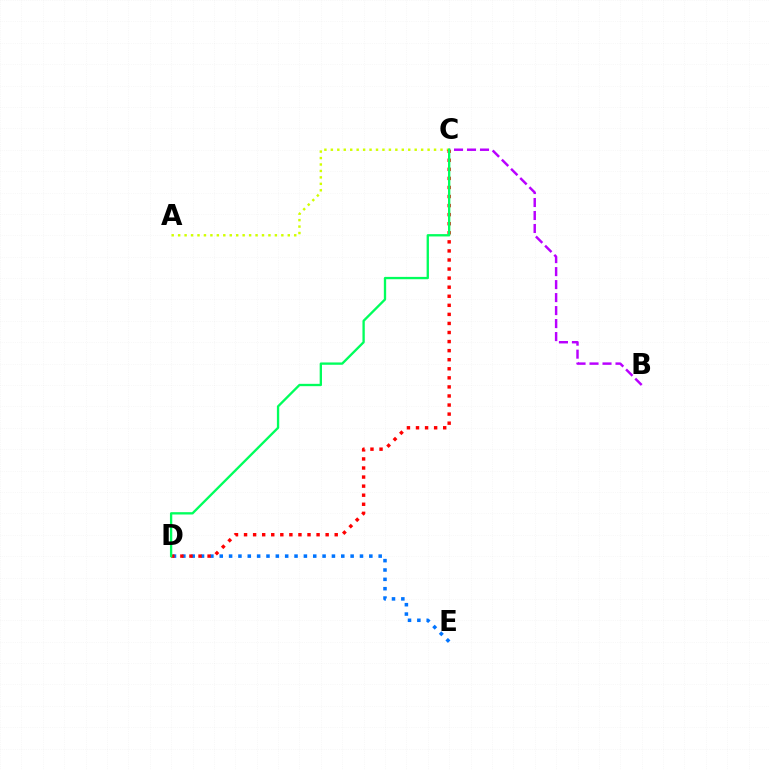{('B', 'C'): [{'color': '#b900ff', 'line_style': 'dashed', 'thickness': 1.76}], ('A', 'C'): [{'color': '#d1ff00', 'line_style': 'dotted', 'thickness': 1.75}], ('D', 'E'): [{'color': '#0074ff', 'line_style': 'dotted', 'thickness': 2.54}], ('C', 'D'): [{'color': '#ff0000', 'line_style': 'dotted', 'thickness': 2.46}, {'color': '#00ff5c', 'line_style': 'solid', 'thickness': 1.68}]}